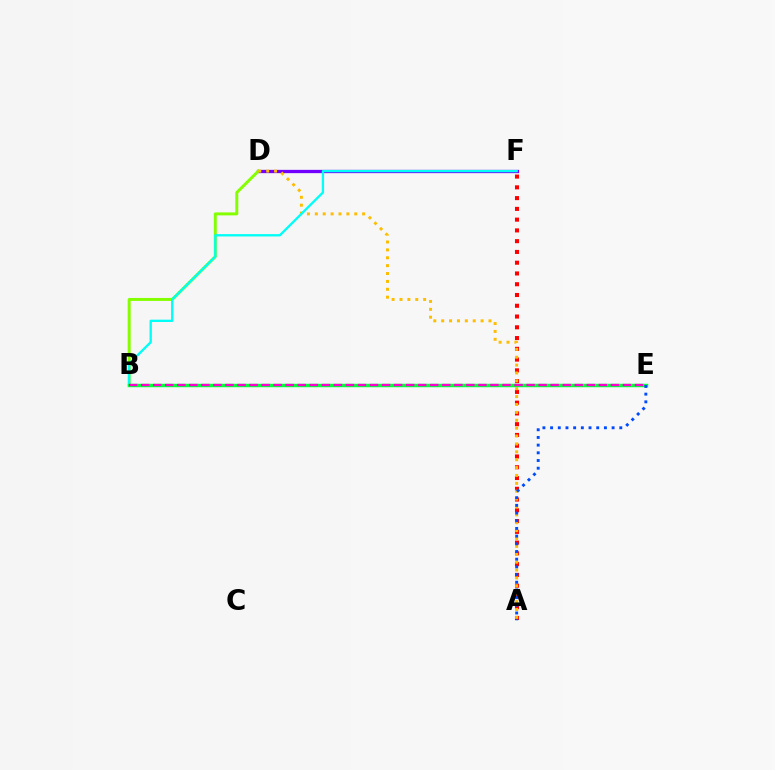{('A', 'F'): [{'color': '#ff0000', 'line_style': 'dotted', 'thickness': 2.92}], ('D', 'F'): [{'color': '#7200ff', 'line_style': 'solid', 'thickness': 2.37}], ('B', 'D'): [{'color': '#84ff00', 'line_style': 'solid', 'thickness': 2.14}], ('A', 'D'): [{'color': '#ffbd00', 'line_style': 'dotted', 'thickness': 2.14}], ('B', 'F'): [{'color': '#00fff6', 'line_style': 'solid', 'thickness': 1.67}], ('B', 'E'): [{'color': '#00ff39', 'line_style': 'solid', 'thickness': 2.47}, {'color': '#ff00cf', 'line_style': 'dashed', 'thickness': 1.64}], ('A', 'E'): [{'color': '#004bff', 'line_style': 'dotted', 'thickness': 2.09}]}